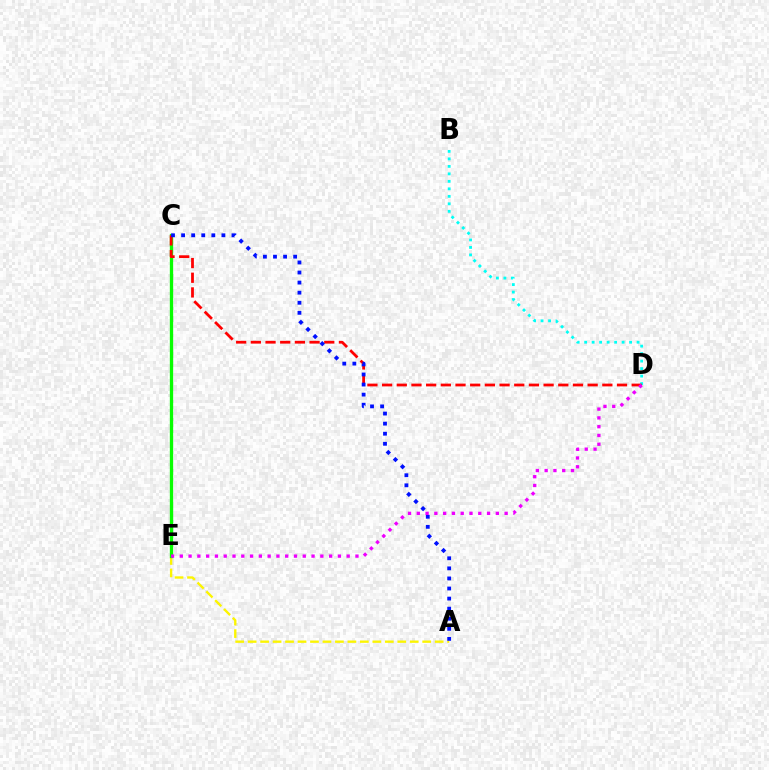{('B', 'D'): [{'color': '#00fff6', 'line_style': 'dotted', 'thickness': 2.04}], ('A', 'E'): [{'color': '#fcf500', 'line_style': 'dashed', 'thickness': 1.69}], ('C', 'E'): [{'color': '#08ff00', 'line_style': 'solid', 'thickness': 2.39}], ('C', 'D'): [{'color': '#ff0000', 'line_style': 'dashed', 'thickness': 1.99}], ('A', 'C'): [{'color': '#0010ff', 'line_style': 'dotted', 'thickness': 2.74}], ('D', 'E'): [{'color': '#ee00ff', 'line_style': 'dotted', 'thickness': 2.39}]}